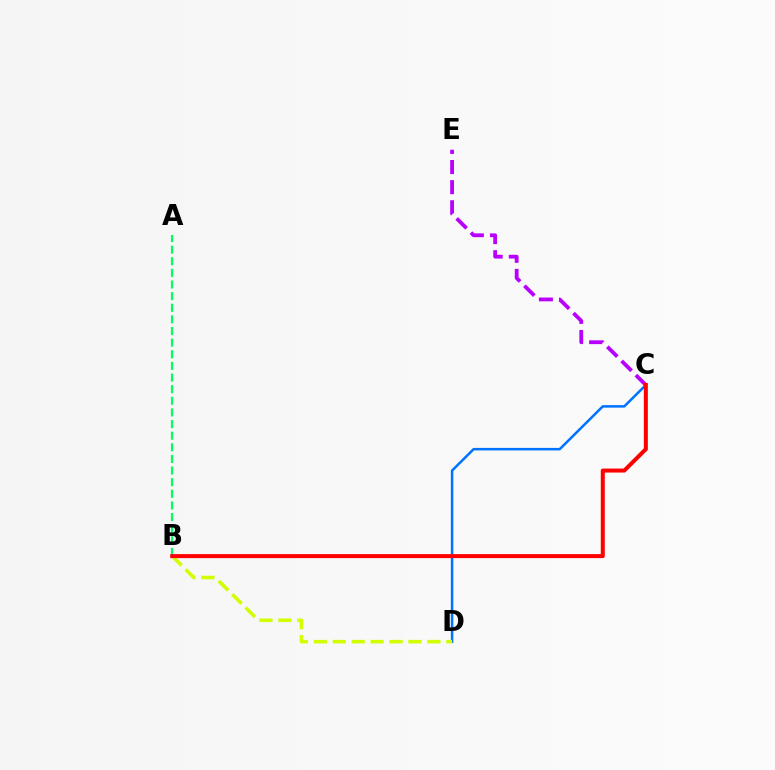{('C', 'E'): [{'color': '#b900ff', 'line_style': 'dashed', 'thickness': 2.73}], ('C', 'D'): [{'color': '#0074ff', 'line_style': 'solid', 'thickness': 1.82}], ('A', 'B'): [{'color': '#00ff5c', 'line_style': 'dashed', 'thickness': 1.58}], ('B', 'D'): [{'color': '#d1ff00', 'line_style': 'dashed', 'thickness': 2.57}], ('B', 'C'): [{'color': '#ff0000', 'line_style': 'solid', 'thickness': 2.89}]}